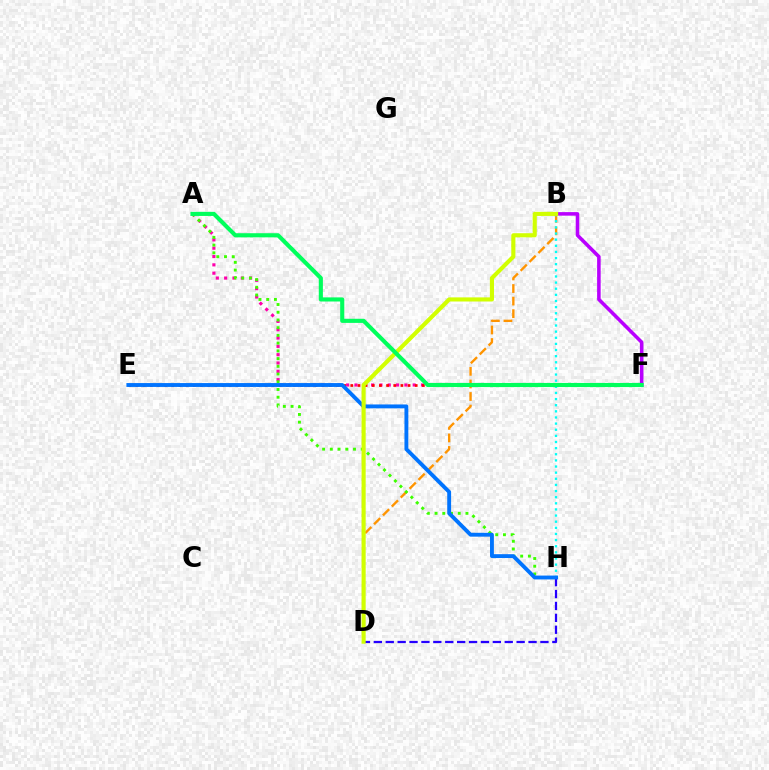{('B', 'D'): [{'color': '#ff9400', 'line_style': 'dashed', 'thickness': 1.71}, {'color': '#d1ff00', 'line_style': 'solid', 'thickness': 2.97}], ('B', 'H'): [{'color': '#00fff6', 'line_style': 'dotted', 'thickness': 1.67}], ('A', 'F'): [{'color': '#ff00ac', 'line_style': 'dotted', 'thickness': 2.26}, {'color': '#00ff5c', 'line_style': 'solid', 'thickness': 2.96}], ('E', 'F'): [{'color': '#ff0000', 'line_style': 'dotted', 'thickness': 1.95}], ('B', 'F'): [{'color': '#b900ff', 'line_style': 'solid', 'thickness': 2.56}], ('D', 'H'): [{'color': '#2500ff', 'line_style': 'dashed', 'thickness': 1.62}], ('A', 'H'): [{'color': '#3dff00', 'line_style': 'dotted', 'thickness': 2.1}], ('E', 'H'): [{'color': '#0074ff', 'line_style': 'solid', 'thickness': 2.79}]}